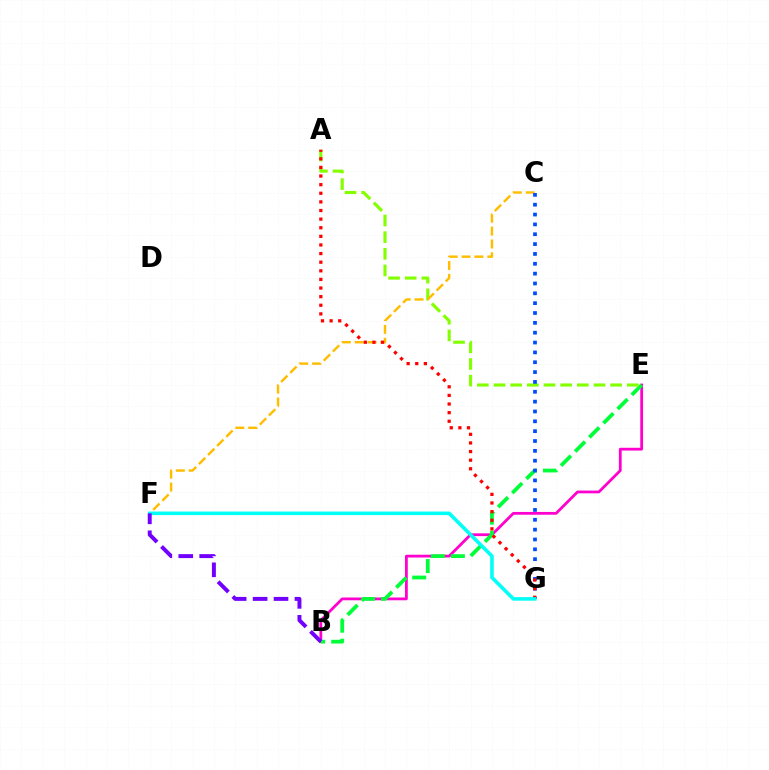{('B', 'E'): [{'color': '#ff00cf', 'line_style': 'solid', 'thickness': 2.0}, {'color': '#00ff39', 'line_style': 'dashed', 'thickness': 2.72}], ('A', 'E'): [{'color': '#84ff00', 'line_style': 'dashed', 'thickness': 2.26}], ('C', 'F'): [{'color': '#ffbd00', 'line_style': 'dashed', 'thickness': 1.75}], ('C', 'G'): [{'color': '#004bff', 'line_style': 'dotted', 'thickness': 2.68}], ('A', 'G'): [{'color': '#ff0000', 'line_style': 'dotted', 'thickness': 2.34}], ('F', 'G'): [{'color': '#00fff6', 'line_style': 'solid', 'thickness': 2.57}], ('B', 'F'): [{'color': '#7200ff', 'line_style': 'dashed', 'thickness': 2.84}]}